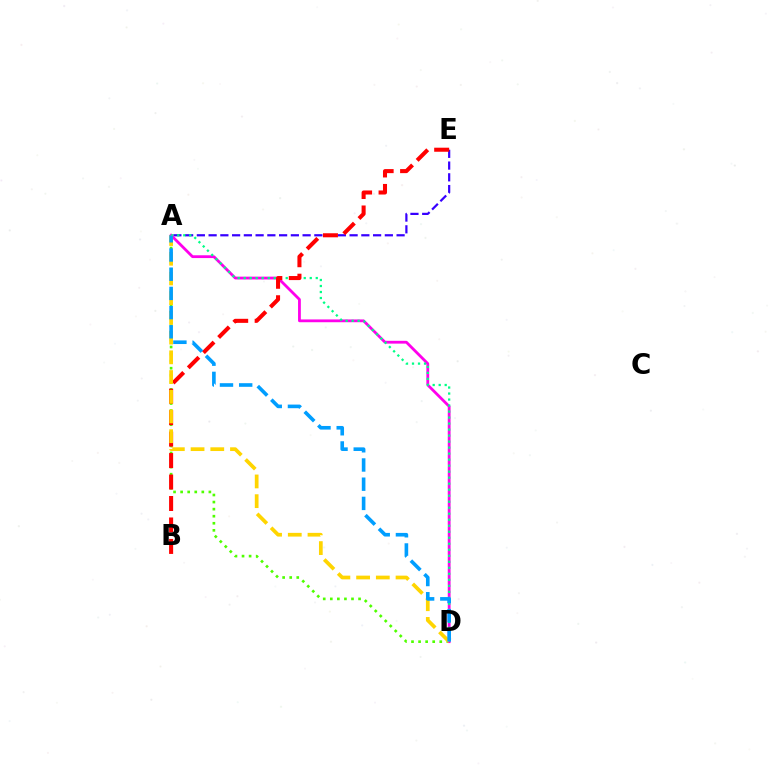{('A', 'E'): [{'color': '#3700ff', 'line_style': 'dashed', 'thickness': 1.6}], ('A', 'D'): [{'color': '#4fff00', 'line_style': 'dotted', 'thickness': 1.92}, {'color': '#ff00ed', 'line_style': 'solid', 'thickness': 2.01}, {'color': '#00ff86', 'line_style': 'dotted', 'thickness': 1.63}, {'color': '#ffd500', 'line_style': 'dashed', 'thickness': 2.68}, {'color': '#009eff', 'line_style': 'dashed', 'thickness': 2.61}], ('B', 'E'): [{'color': '#ff0000', 'line_style': 'dashed', 'thickness': 2.92}]}